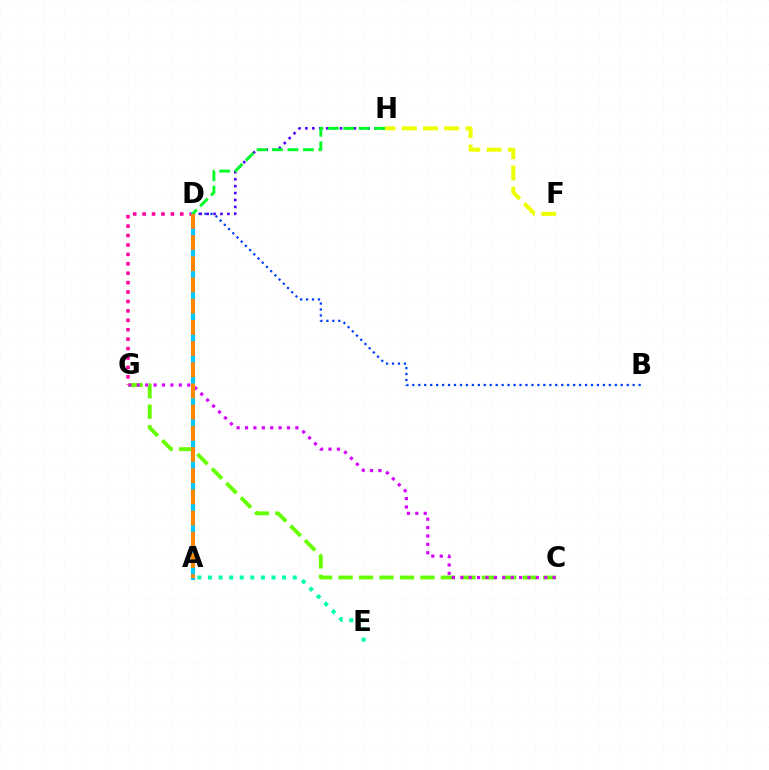{('C', 'G'): [{'color': '#66ff00', 'line_style': 'dashed', 'thickness': 2.78}, {'color': '#d600ff', 'line_style': 'dotted', 'thickness': 2.28}], ('F', 'H'): [{'color': '#eeff00', 'line_style': 'dashed', 'thickness': 2.89}], ('A', 'D'): [{'color': '#ff0000', 'line_style': 'solid', 'thickness': 1.74}, {'color': '#00c7ff', 'line_style': 'solid', 'thickness': 3.0}, {'color': '#ff8800', 'line_style': 'dashed', 'thickness': 2.88}], ('A', 'E'): [{'color': '#00ffaf', 'line_style': 'dotted', 'thickness': 2.88}], ('B', 'D'): [{'color': '#003fff', 'line_style': 'dotted', 'thickness': 1.62}], ('D', 'H'): [{'color': '#4f00ff', 'line_style': 'dotted', 'thickness': 1.88}, {'color': '#00ff27', 'line_style': 'dashed', 'thickness': 2.1}], ('D', 'G'): [{'color': '#ff00a0', 'line_style': 'dotted', 'thickness': 2.56}]}